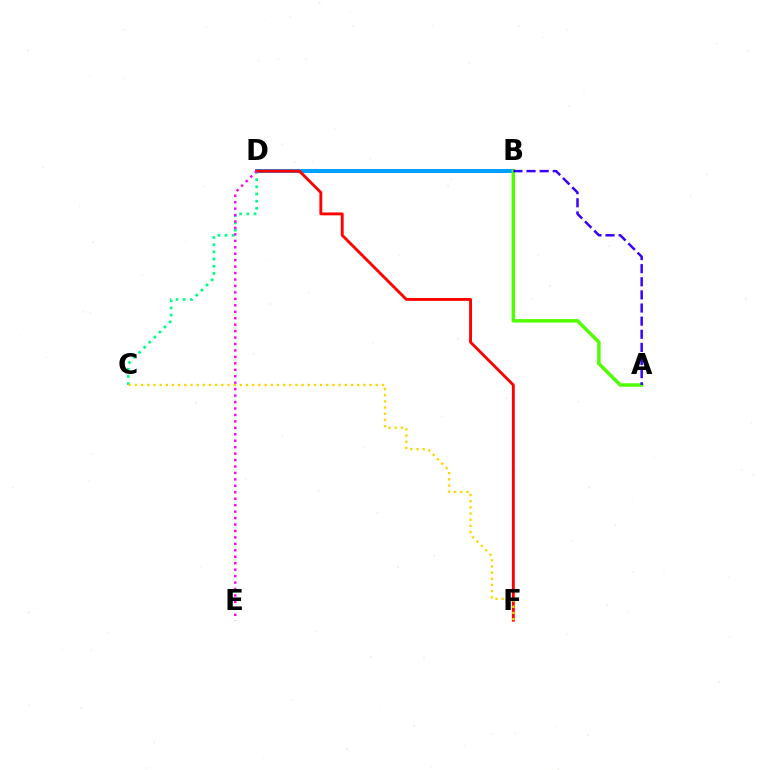{('B', 'D'): [{'color': '#009eff', 'line_style': 'solid', 'thickness': 2.84}], ('C', 'D'): [{'color': '#00ff86', 'line_style': 'dotted', 'thickness': 1.95}], ('A', 'B'): [{'color': '#4fff00', 'line_style': 'solid', 'thickness': 2.5}, {'color': '#3700ff', 'line_style': 'dashed', 'thickness': 1.78}], ('D', 'F'): [{'color': '#ff0000', 'line_style': 'solid', 'thickness': 2.07}], ('D', 'E'): [{'color': '#ff00ed', 'line_style': 'dotted', 'thickness': 1.75}], ('C', 'F'): [{'color': '#ffd500', 'line_style': 'dotted', 'thickness': 1.68}]}